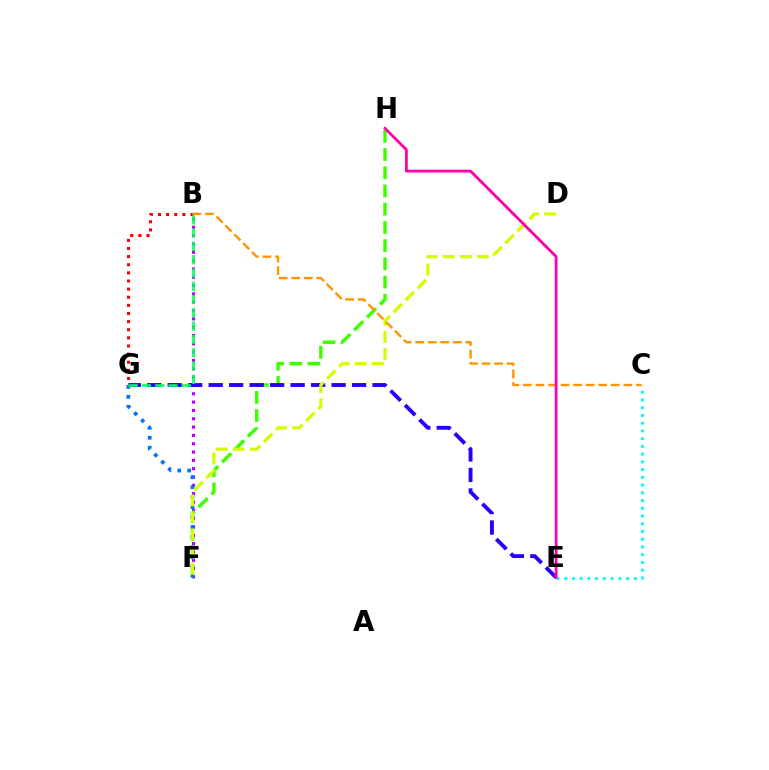{('B', 'F'): [{'color': '#b900ff', 'line_style': 'dotted', 'thickness': 2.26}], ('F', 'H'): [{'color': '#3dff00', 'line_style': 'dashed', 'thickness': 2.47}], ('E', 'G'): [{'color': '#2500ff', 'line_style': 'dashed', 'thickness': 2.78}], ('F', 'G'): [{'color': '#0074ff', 'line_style': 'dotted', 'thickness': 2.71}], ('C', 'E'): [{'color': '#00fff6', 'line_style': 'dotted', 'thickness': 2.1}], ('D', 'F'): [{'color': '#d1ff00', 'line_style': 'dashed', 'thickness': 2.31}], ('B', 'G'): [{'color': '#ff0000', 'line_style': 'dotted', 'thickness': 2.21}, {'color': '#00ff5c', 'line_style': 'dashed', 'thickness': 1.81}], ('B', 'C'): [{'color': '#ff9400', 'line_style': 'dashed', 'thickness': 1.7}], ('E', 'H'): [{'color': '#ff00ac', 'line_style': 'solid', 'thickness': 2.02}]}